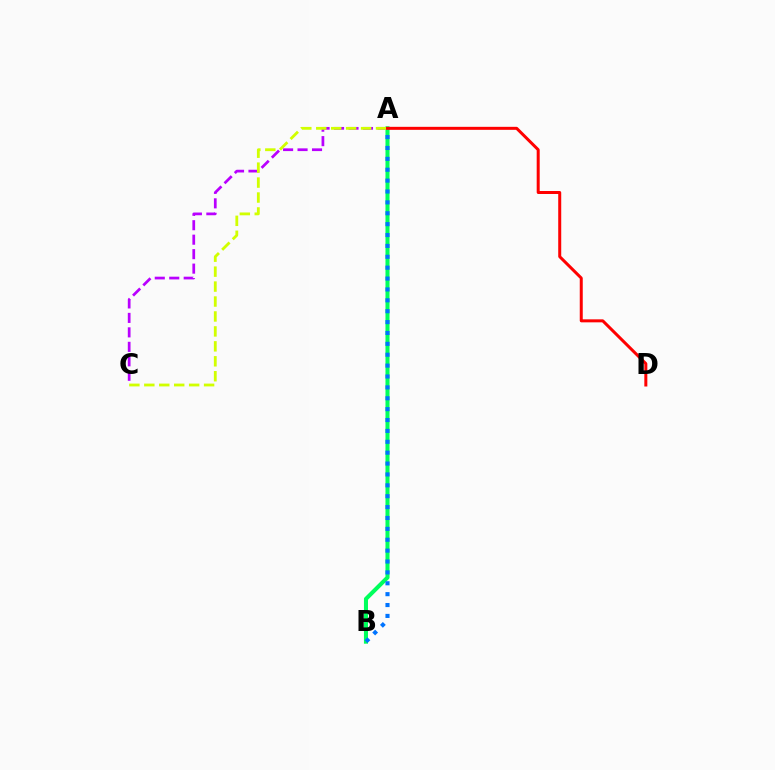{('A', 'C'): [{'color': '#b900ff', 'line_style': 'dashed', 'thickness': 1.97}, {'color': '#d1ff00', 'line_style': 'dashed', 'thickness': 2.03}], ('A', 'B'): [{'color': '#00ff5c', 'line_style': 'solid', 'thickness': 2.92}, {'color': '#0074ff', 'line_style': 'dotted', 'thickness': 2.96}], ('A', 'D'): [{'color': '#ff0000', 'line_style': 'solid', 'thickness': 2.16}]}